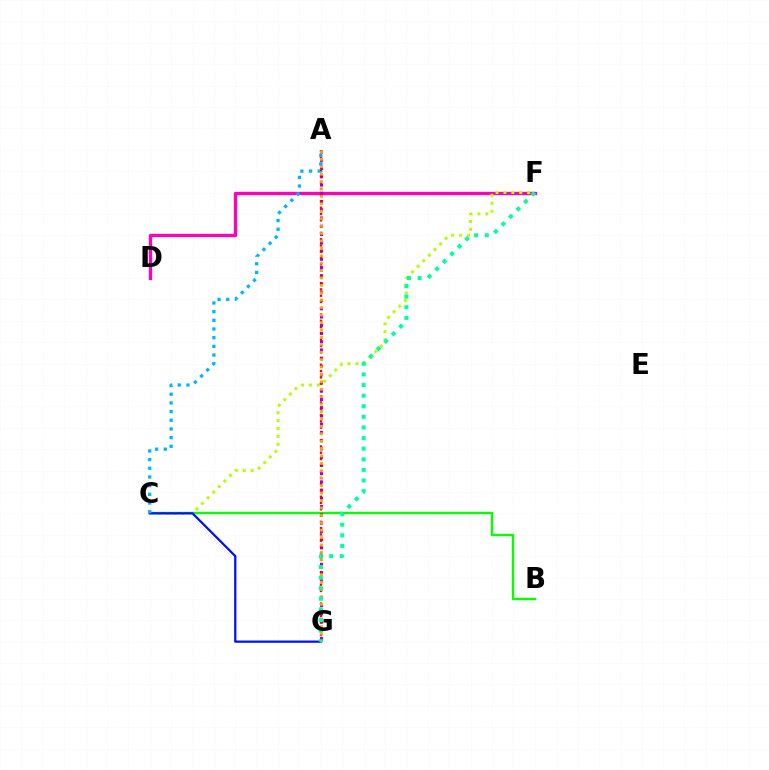{('D', 'F'): [{'color': '#ff00bd', 'line_style': 'solid', 'thickness': 2.39}], ('B', 'C'): [{'color': '#08ff00', 'line_style': 'solid', 'thickness': 1.69}], ('C', 'F'): [{'color': '#b3ff00', 'line_style': 'dotted', 'thickness': 2.15}], ('A', 'G'): [{'color': '#9b00ff', 'line_style': 'dotted', 'thickness': 2.24}, {'color': '#ff0000', 'line_style': 'dotted', 'thickness': 1.71}, {'color': '#ffa500', 'line_style': 'dotted', 'thickness': 2.02}], ('C', 'G'): [{'color': '#0010ff', 'line_style': 'solid', 'thickness': 1.62}], ('F', 'G'): [{'color': '#00ff9d', 'line_style': 'dotted', 'thickness': 2.88}], ('A', 'C'): [{'color': '#00b5ff', 'line_style': 'dotted', 'thickness': 2.36}]}